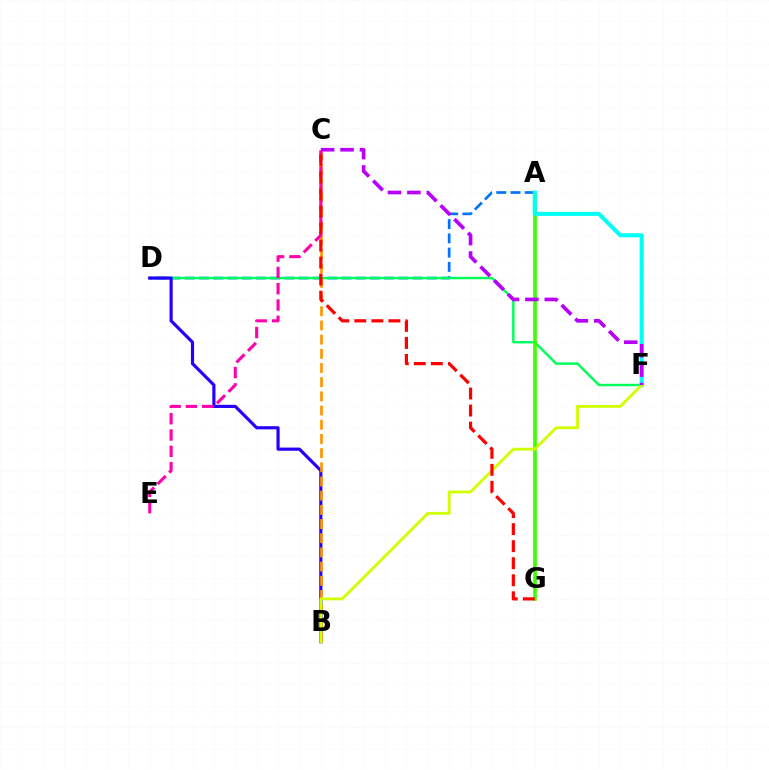{('A', 'D'): [{'color': '#0074ff', 'line_style': 'dashed', 'thickness': 1.93}], ('D', 'F'): [{'color': '#00ff5c', 'line_style': 'solid', 'thickness': 1.76}], ('A', 'G'): [{'color': '#3dff00', 'line_style': 'solid', 'thickness': 2.62}], ('A', 'F'): [{'color': '#00fff6', 'line_style': 'solid', 'thickness': 2.91}], ('B', 'D'): [{'color': '#2500ff', 'line_style': 'solid', 'thickness': 2.28}], ('B', 'C'): [{'color': '#ff9400', 'line_style': 'dashed', 'thickness': 1.93}], ('B', 'F'): [{'color': '#d1ff00', 'line_style': 'solid', 'thickness': 2.05}], ('C', 'E'): [{'color': '#ff00ac', 'line_style': 'dashed', 'thickness': 2.21}], ('C', 'F'): [{'color': '#b900ff', 'line_style': 'dashed', 'thickness': 2.64}], ('C', 'G'): [{'color': '#ff0000', 'line_style': 'dashed', 'thickness': 2.31}]}